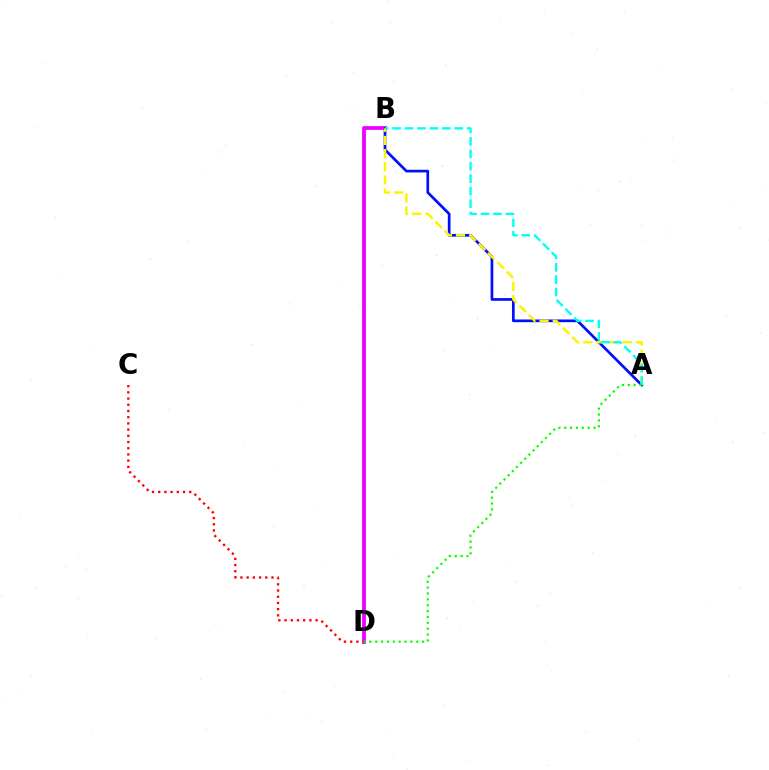{('B', 'D'): [{'color': '#ee00ff', 'line_style': 'solid', 'thickness': 2.73}], ('A', 'B'): [{'color': '#0010ff', 'line_style': 'solid', 'thickness': 1.95}, {'color': '#fcf500', 'line_style': 'dashed', 'thickness': 1.79}, {'color': '#00fff6', 'line_style': 'dashed', 'thickness': 1.69}], ('C', 'D'): [{'color': '#ff0000', 'line_style': 'dotted', 'thickness': 1.69}], ('A', 'D'): [{'color': '#08ff00', 'line_style': 'dotted', 'thickness': 1.59}]}